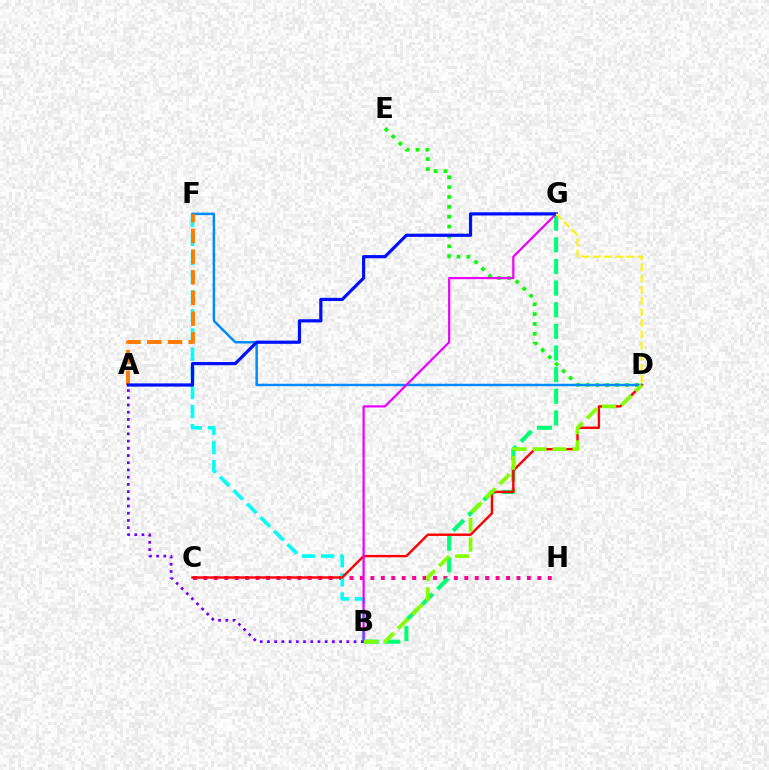{('D', 'E'): [{'color': '#08ff00', 'line_style': 'dotted', 'thickness': 2.68}], ('C', 'H'): [{'color': '#ff0094', 'line_style': 'dotted', 'thickness': 2.84}], ('D', 'F'): [{'color': '#008cff', 'line_style': 'solid', 'thickness': 1.79}], ('B', 'F'): [{'color': '#00fff6', 'line_style': 'dashed', 'thickness': 2.6}], ('B', 'G'): [{'color': '#00ff74', 'line_style': 'dashed', 'thickness': 2.94}, {'color': '#ee00ff', 'line_style': 'solid', 'thickness': 1.6}], ('A', 'F'): [{'color': '#ff7c00', 'line_style': 'dashed', 'thickness': 2.81}], ('C', 'D'): [{'color': '#ff0000', 'line_style': 'solid', 'thickness': 1.73}], ('B', 'D'): [{'color': '#84ff00', 'line_style': 'dashed', 'thickness': 2.71}], ('A', 'G'): [{'color': '#0010ff', 'line_style': 'solid', 'thickness': 2.31}], ('A', 'B'): [{'color': '#7200ff', 'line_style': 'dotted', 'thickness': 1.96}], ('D', 'G'): [{'color': '#fcf500', 'line_style': 'dashed', 'thickness': 1.52}]}